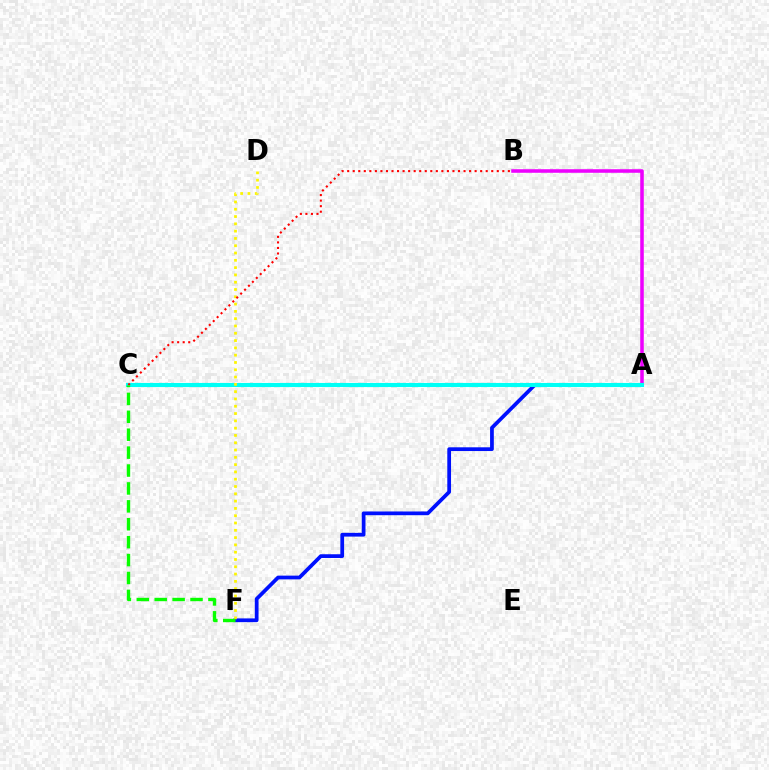{('A', 'F'): [{'color': '#0010ff', 'line_style': 'solid', 'thickness': 2.69}], ('A', 'B'): [{'color': '#ee00ff', 'line_style': 'solid', 'thickness': 2.56}], ('A', 'C'): [{'color': '#00fff6', 'line_style': 'solid', 'thickness': 2.95}], ('D', 'F'): [{'color': '#fcf500', 'line_style': 'dotted', 'thickness': 1.98}], ('B', 'C'): [{'color': '#ff0000', 'line_style': 'dotted', 'thickness': 1.51}], ('C', 'F'): [{'color': '#08ff00', 'line_style': 'dashed', 'thickness': 2.43}]}